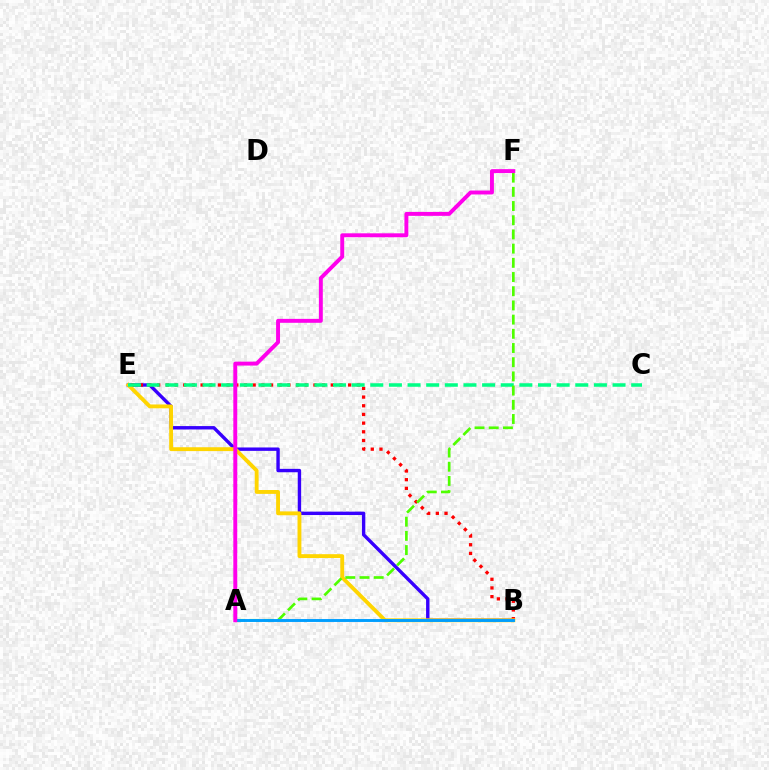{('B', 'E'): [{'color': '#3700ff', 'line_style': 'solid', 'thickness': 2.44}, {'color': '#ff0000', 'line_style': 'dotted', 'thickness': 2.36}, {'color': '#ffd500', 'line_style': 'solid', 'thickness': 2.78}], ('C', 'E'): [{'color': '#00ff86', 'line_style': 'dashed', 'thickness': 2.53}], ('A', 'F'): [{'color': '#4fff00', 'line_style': 'dashed', 'thickness': 1.93}, {'color': '#ff00ed', 'line_style': 'solid', 'thickness': 2.83}], ('A', 'B'): [{'color': '#009eff', 'line_style': 'solid', 'thickness': 2.1}]}